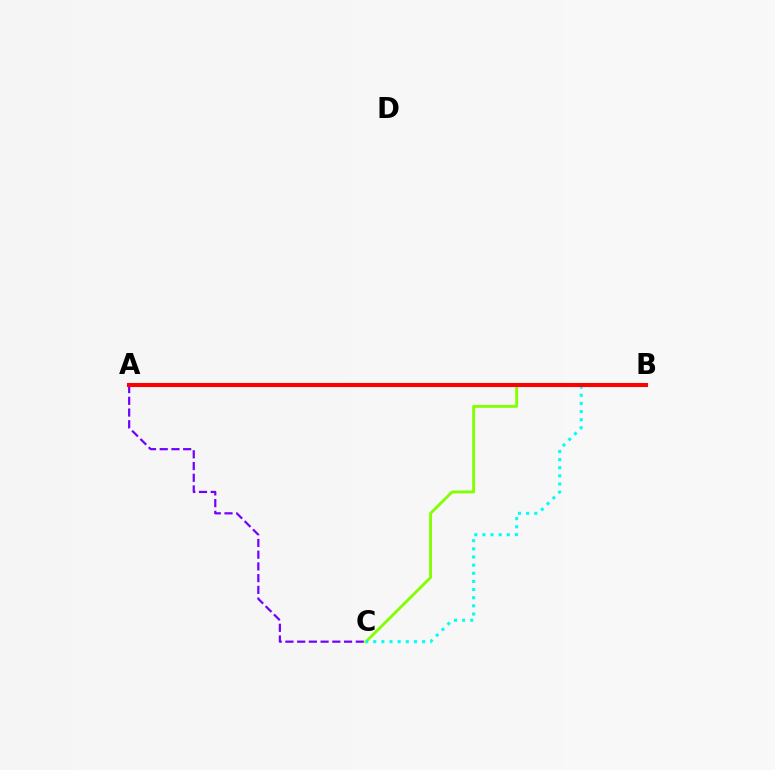{('B', 'C'): [{'color': '#84ff00', 'line_style': 'solid', 'thickness': 2.06}, {'color': '#00fff6', 'line_style': 'dotted', 'thickness': 2.21}], ('A', 'C'): [{'color': '#7200ff', 'line_style': 'dashed', 'thickness': 1.59}], ('A', 'B'): [{'color': '#ff0000', 'line_style': 'solid', 'thickness': 2.92}]}